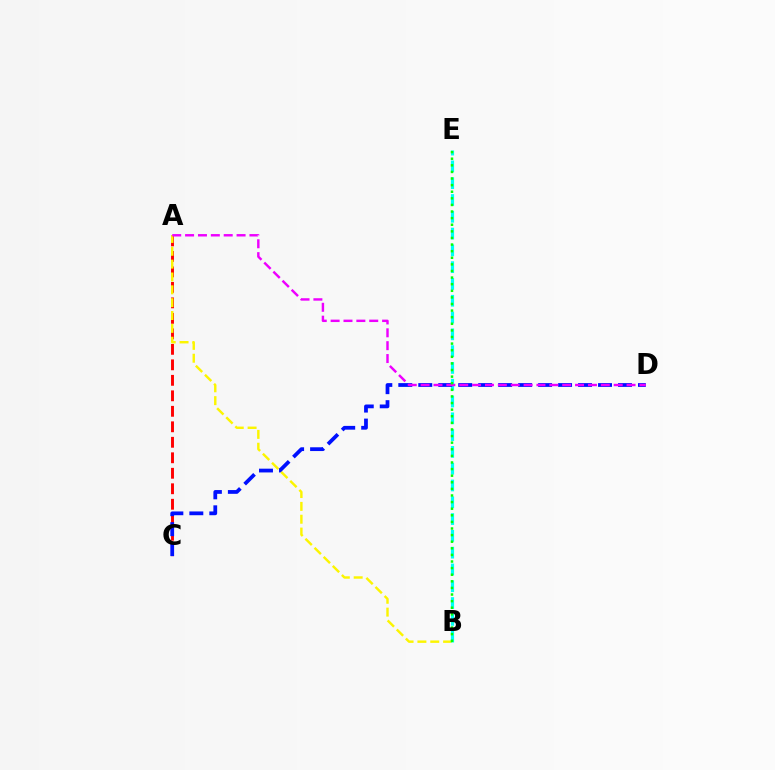{('A', 'C'): [{'color': '#ff0000', 'line_style': 'dashed', 'thickness': 2.1}], ('A', 'B'): [{'color': '#fcf500', 'line_style': 'dashed', 'thickness': 1.75}], ('B', 'E'): [{'color': '#00fff6', 'line_style': 'dashed', 'thickness': 2.28}, {'color': '#08ff00', 'line_style': 'dotted', 'thickness': 1.79}], ('C', 'D'): [{'color': '#0010ff', 'line_style': 'dashed', 'thickness': 2.71}], ('A', 'D'): [{'color': '#ee00ff', 'line_style': 'dashed', 'thickness': 1.75}]}